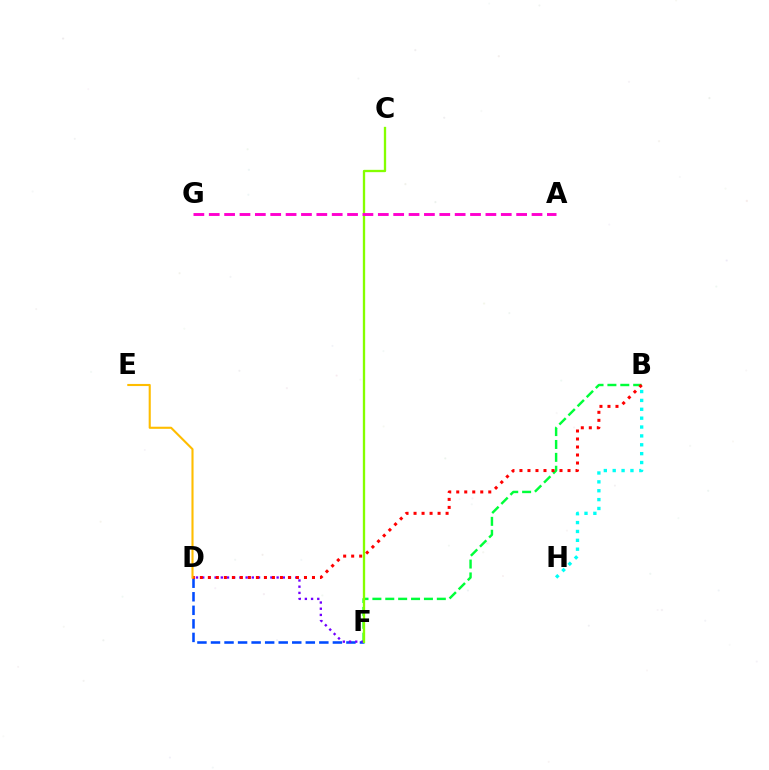{('D', 'F'): [{'color': '#004bff', 'line_style': 'dashed', 'thickness': 1.84}, {'color': '#7200ff', 'line_style': 'dotted', 'thickness': 1.69}], ('B', 'H'): [{'color': '#00fff6', 'line_style': 'dotted', 'thickness': 2.41}], ('B', 'F'): [{'color': '#00ff39', 'line_style': 'dashed', 'thickness': 1.75}], ('B', 'D'): [{'color': '#ff0000', 'line_style': 'dotted', 'thickness': 2.18}], ('D', 'E'): [{'color': '#ffbd00', 'line_style': 'solid', 'thickness': 1.52}], ('C', 'F'): [{'color': '#84ff00', 'line_style': 'solid', 'thickness': 1.67}], ('A', 'G'): [{'color': '#ff00cf', 'line_style': 'dashed', 'thickness': 2.09}]}